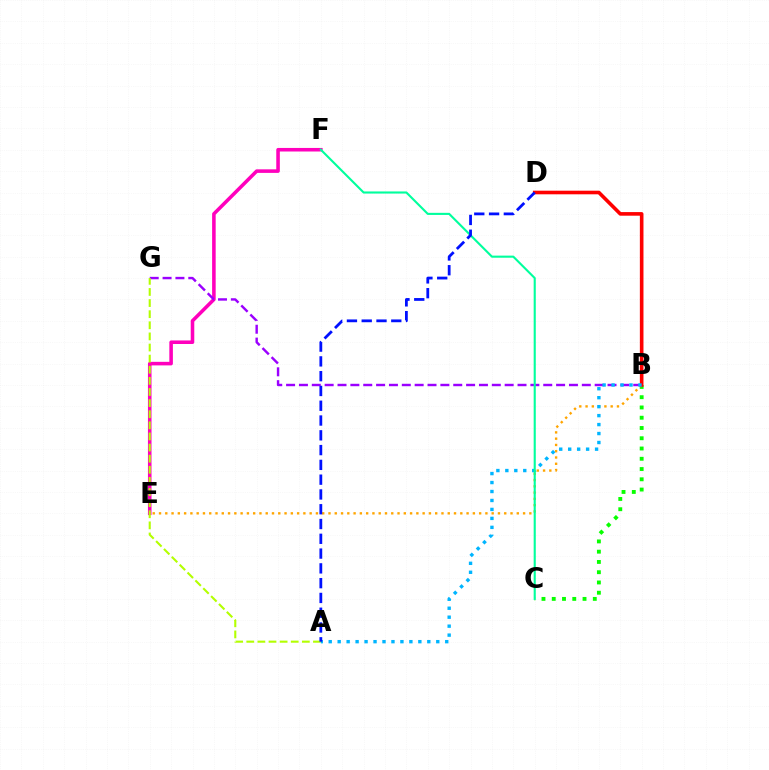{('B', 'C'): [{'color': '#08ff00', 'line_style': 'dotted', 'thickness': 2.79}], ('E', 'F'): [{'color': '#ff00bd', 'line_style': 'solid', 'thickness': 2.56}], ('B', 'E'): [{'color': '#ffa500', 'line_style': 'dotted', 'thickness': 1.71}], ('B', 'G'): [{'color': '#9b00ff', 'line_style': 'dashed', 'thickness': 1.75}], ('B', 'D'): [{'color': '#ff0000', 'line_style': 'solid', 'thickness': 2.6}], ('A', 'G'): [{'color': '#b3ff00', 'line_style': 'dashed', 'thickness': 1.51}], ('A', 'B'): [{'color': '#00b5ff', 'line_style': 'dotted', 'thickness': 2.44}], ('C', 'F'): [{'color': '#00ff9d', 'line_style': 'solid', 'thickness': 1.52}], ('A', 'D'): [{'color': '#0010ff', 'line_style': 'dashed', 'thickness': 2.01}]}